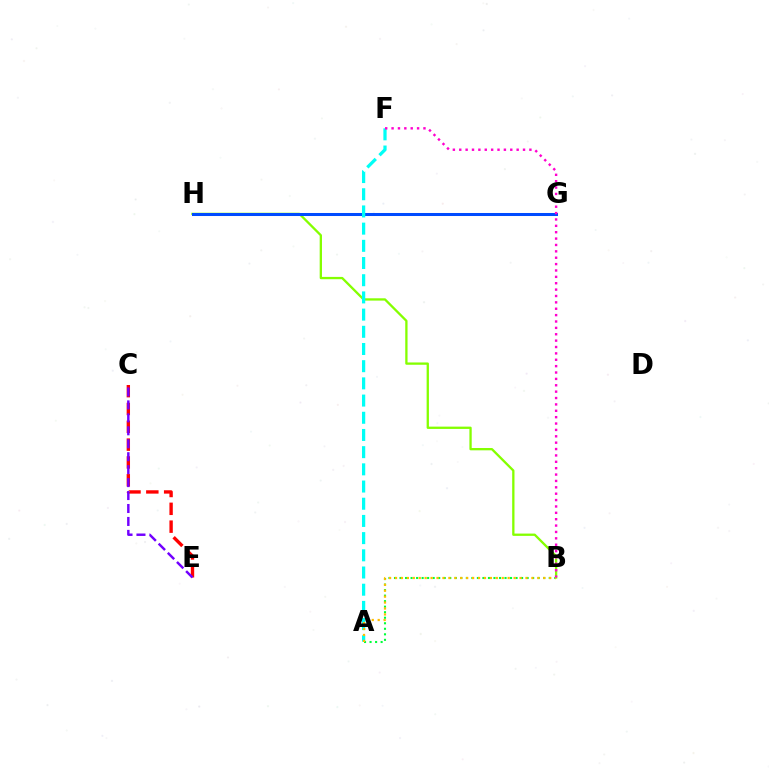{('B', 'H'): [{'color': '#84ff00', 'line_style': 'solid', 'thickness': 1.66}], ('A', 'B'): [{'color': '#00ff39', 'line_style': 'dotted', 'thickness': 1.5}, {'color': '#ffbd00', 'line_style': 'dotted', 'thickness': 1.61}], ('G', 'H'): [{'color': '#004bff', 'line_style': 'solid', 'thickness': 2.18}], ('A', 'F'): [{'color': '#00fff6', 'line_style': 'dashed', 'thickness': 2.34}], ('C', 'E'): [{'color': '#ff0000', 'line_style': 'dashed', 'thickness': 2.42}, {'color': '#7200ff', 'line_style': 'dashed', 'thickness': 1.76}], ('B', 'F'): [{'color': '#ff00cf', 'line_style': 'dotted', 'thickness': 1.73}]}